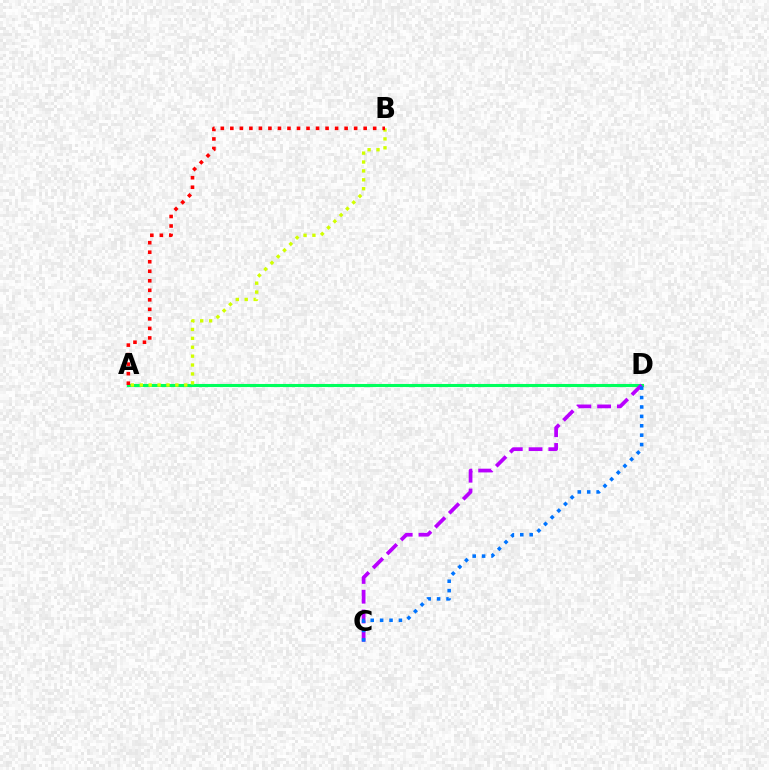{('A', 'D'): [{'color': '#00ff5c', 'line_style': 'solid', 'thickness': 2.22}], ('C', 'D'): [{'color': '#b900ff', 'line_style': 'dashed', 'thickness': 2.68}, {'color': '#0074ff', 'line_style': 'dotted', 'thickness': 2.56}], ('A', 'B'): [{'color': '#d1ff00', 'line_style': 'dotted', 'thickness': 2.42}, {'color': '#ff0000', 'line_style': 'dotted', 'thickness': 2.59}]}